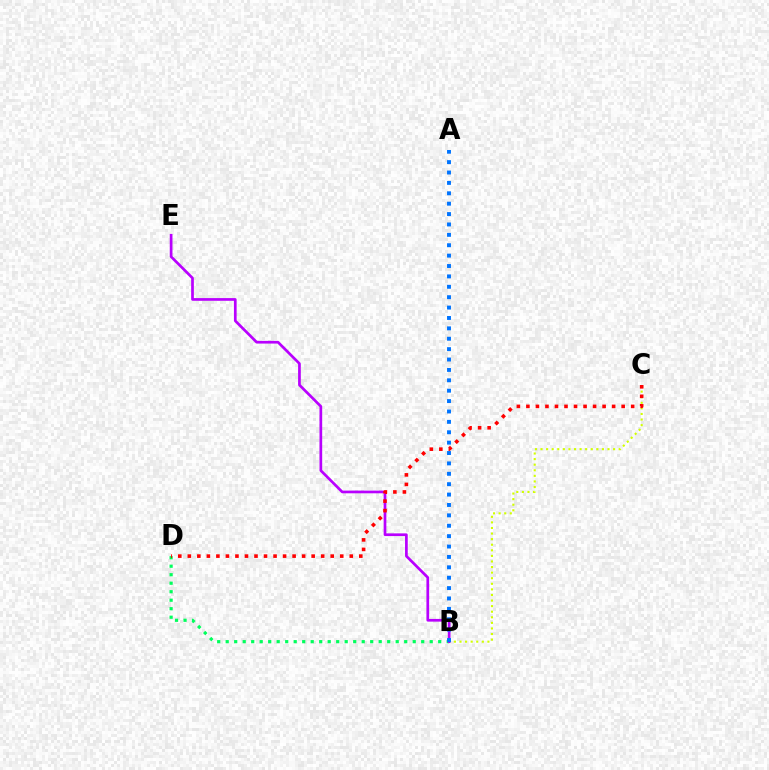{('B', 'D'): [{'color': '#00ff5c', 'line_style': 'dotted', 'thickness': 2.31}], ('B', 'C'): [{'color': '#d1ff00', 'line_style': 'dotted', 'thickness': 1.52}], ('B', 'E'): [{'color': '#b900ff', 'line_style': 'solid', 'thickness': 1.95}], ('C', 'D'): [{'color': '#ff0000', 'line_style': 'dotted', 'thickness': 2.59}], ('A', 'B'): [{'color': '#0074ff', 'line_style': 'dotted', 'thickness': 2.82}]}